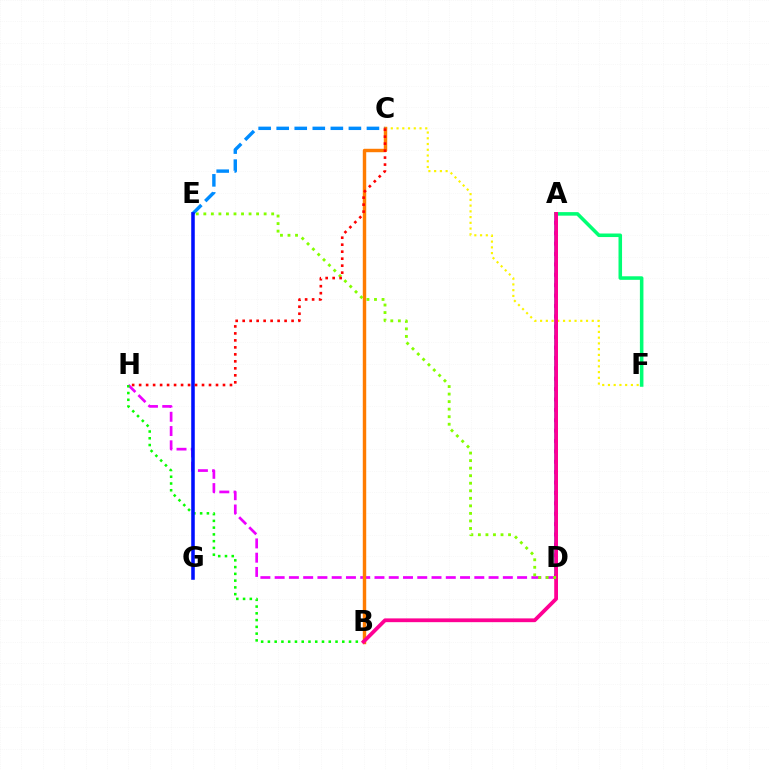{('A', 'D'): [{'color': '#00fff6', 'line_style': 'solid', 'thickness': 2.87}, {'color': '#7200ff', 'line_style': 'dotted', 'thickness': 2.82}], ('C', 'F'): [{'color': '#fcf500', 'line_style': 'dotted', 'thickness': 1.56}], ('D', 'H'): [{'color': '#ee00ff', 'line_style': 'dashed', 'thickness': 1.94}], ('B', 'C'): [{'color': '#ff7c00', 'line_style': 'solid', 'thickness': 2.47}], ('A', 'F'): [{'color': '#00ff74', 'line_style': 'solid', 'thickness': 2.55}], ('B', 'H'): [{'color': '#08ff00', 'line_style': 'dotted', 'thickness': 1.84}], ('A', 'B'): [{'color': '#ff0094', 'line_style': 'solid', 'thickness': 2.72}], ('C', 'E'): [{'color': '#008cff', 'line_style': 'dashed', 'thickness': 2.45}], ('E', 'G'): [{'color': '#0010ff', 'line_style': 'solid', 'thickness': 2.56}], ('D', 'E'): [{'color': '#84ff00', 'line_style': 'dotted', 'thickness': 2.05}], ('C', 'H'): [{'color': '#ff0000', 'line_style': 'dotted', 'thickness': 1.9}]}